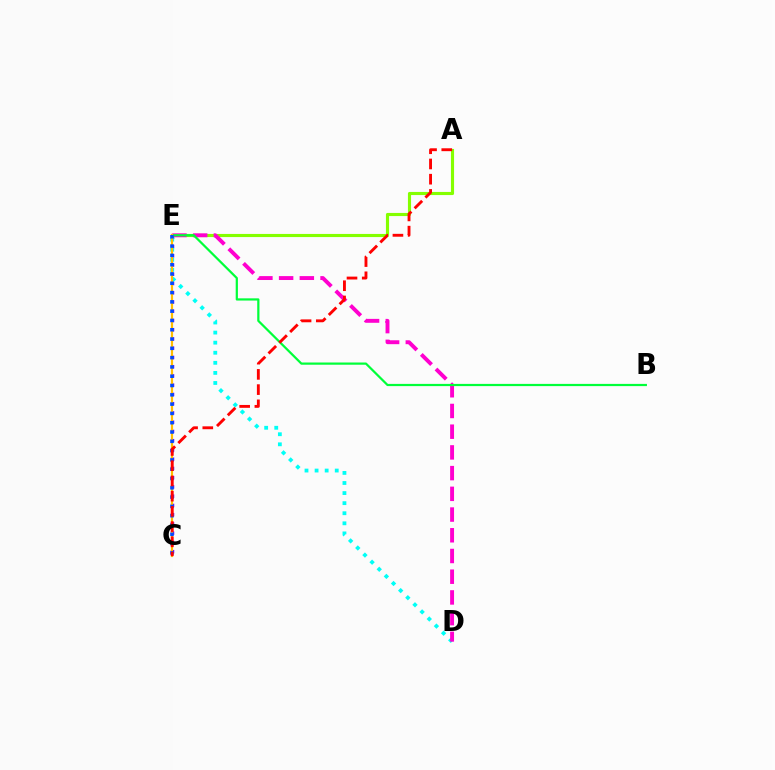{('A', 'E'): [{'color': '#84ff00', 'line_style': 'solid', 'thickness': 2.26}], ('C', 'E'): [{'color': '#7200ff', 'line_style': 'dotted', 'thickness': 2.51}, {'color': '#ffbd00', 'line_style': 'solid', 'thickness': 1.56}, {'color': '#004bff', 'line_style': 'dotted', 'thickness': 2.53}], ('D', 'E'): [{'color': '#00fff6', 'line_style': 'dotted', 'thickness': 2.74}, {'color': '#ff00cf', 'line_style': 'dashed', 'thickness': 2.81}], ('B', 'E'): [{'color': '#00ff39', 'line_style': 'solid', 'thickness': 1.6}], ('A', 'C'): [{'color': '#ff0000', 'line_style': 'dashed', 'thickness': 2.07}]}